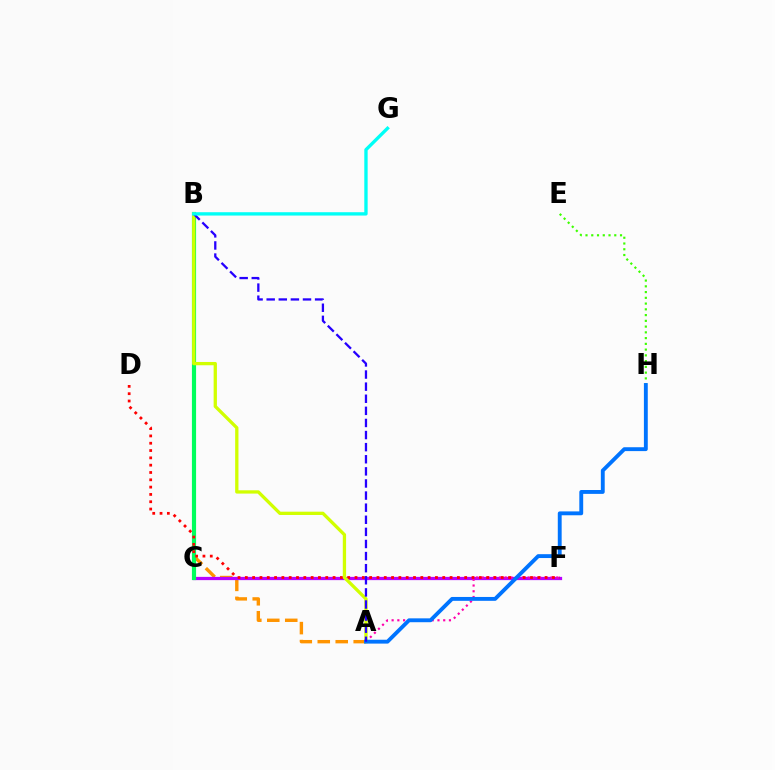{('A', 'B'): [{'color': '#ff9400', 'line_style': 'dashed', 'thickness': 2.44}, {'color': '#d1ff00', 'line_style': 'solid', 'thickness': 2.37}, {'color': '#2500ff', 'line_style': 'dashed', 'thickness': 1.64}], ('C', 'F'): [{'color': '#b900ff', 'line_style': 'solid', 'thickness': 2.34}], ('A', 'F'): [{'color': '#ff00ac', 'line_style': 'dotted', 'thickness': 1.56}], ('B', 'C'): [{'color': '#00ff5c', 'line_style': 'solid', 'thickness': 3.0}], ('D', 'F'): [{'color': '#ff0000', 'line_style': 'dotted', 'thickness': 1.99}], ('E', 'H'): [{'color': '#3dff00', 'line_style': 'dotted', 'thickness': 1.56}], ('A', 'H'): [{'color': '#0074ff', 'line_style': 'solid', 'thickness': 2.78}], ('B', 'G'): [{'color': '#00fff6', 'line_style': 'solid', 'thickness': 2.4}]}